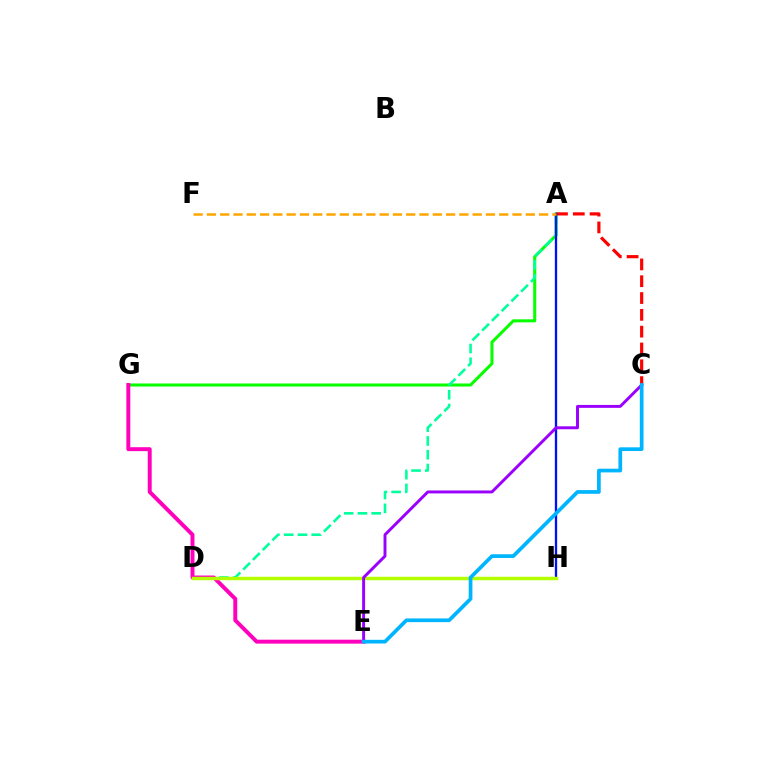{('A', 'G'): [{'color': '#08ff00', 'line_style': 'solid', 'thickness': 2.19}], ('A', 'D'): [{'color': '#00ff9d', 'line_style': 'dashed', 'thickness': 1.87}], ('E', 'G'): [{'color': '#ff00bd', 'line_style': 'solid', 'thickness': 2.83}], ('A', 'C'): [{'color': '#ff0000', 'line_style': 'dashed', 'thickness': 2.28}], ('A', 'H'): [{'color': '#0010ff', 'line_style': 'solid', 'thickness': 1.67}], ('D', 'H'): [{'color': '#b3ff00', 'line_style': 'solid', 'thickness': 2.49}], ('C', 'E'): [{'color': '#9b00ff', 'line_style': 'solid', 'thickness': 2.11}, {'color': '#00b5ff', 'line_style': 'solid', 'thickness': 2.67}], ('A', 'F'): [{'color': '#ffa500', 'line_style': 'dashed', 'thickness': 1.81}]}